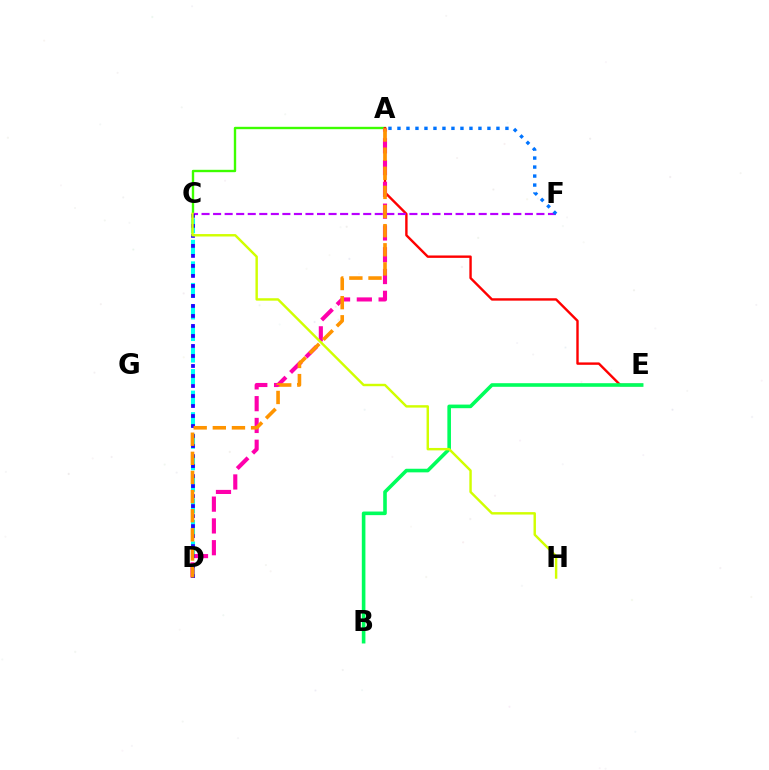{('A', 'C'): [{'color': '#3dff00', 'line_style': 'solid', 'thickness': 1.71}], ('A', 'E'): [{'color': '#ff0000', 'line_style': 'solid', 'thickness': 1.73}], ('B', 'E'): [{'color': '#00ff5c', 'line_style': 'solid', 'thickness': 2.59}], ('C', 'F'): [{'color': '#b900ff', 'line_style': 'dashed', 'thickness': 1.57}], ('C', 'D'): [{'color': '#00fff6', 'line_style': 'dashed', 'thickness': 2.93}, {'color': '#2500ff', 'line_style': 'dotted', 'thickness': 2.72}], ('A', 'F'): [{'color': '#0074ff', 'line_style': 'dotted', 'thickness': 2.44}], ('A', 'D'): [{'color': '#ff00ac', 'line_style': 'dashed', 'thickness': 2.96}, {'color': '#ff9400', 'line_style': 'dashed', 'thickness': 2.6}], ('C', 'H'): [{'color': '#d1ff00', 'line_style': 'solid', 'thickness': 1.75}]}